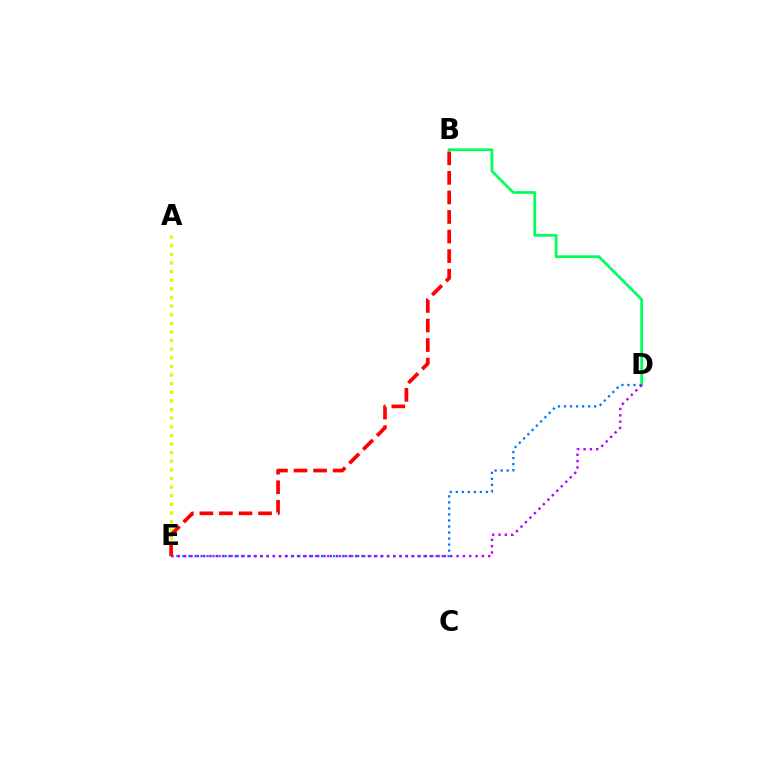{('B', 'D'): [{'color': '#00ff5c', 'line_style': 'solid', 'thickness': 1.98}], ('A', 'E'): [{'color': '#d1ff00', 'line_style': 'dotted', 'thickness': 2.34}], ('D', 'E'): [{'color': '#0074ff', 'line_style': 'dotted', 'thickness': 1.64}, {'color': '#b900ff', 'line_style': 'dotted', 'thickness': 1.72}], ('B', 'E'): [{'color': '#ff0000', 'line_style': 'dashed', 'thickness': 2.66}]}